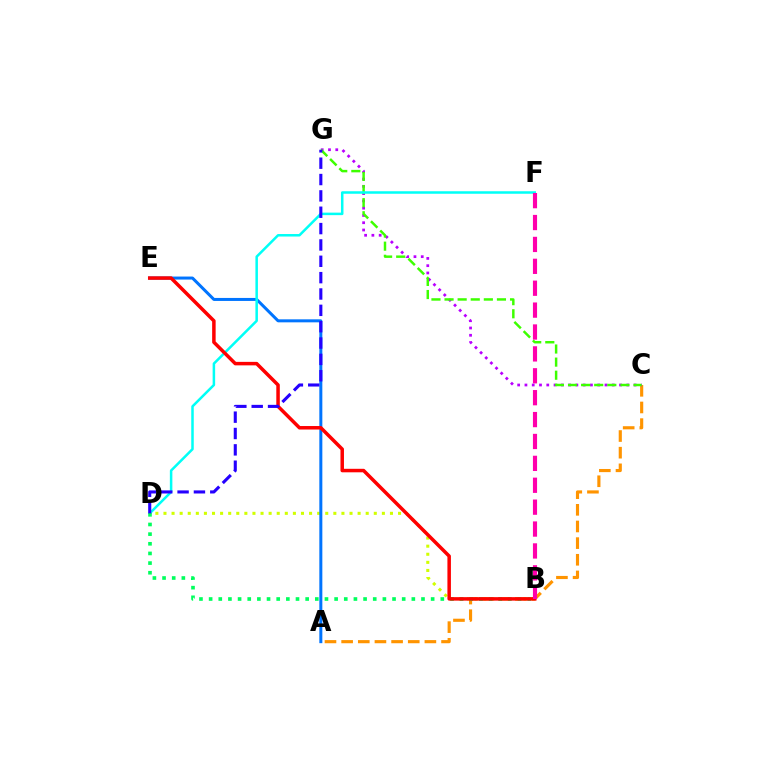{('B', 'D'): [{'color': '#d1ff00', 'line_style': 'dotted', 'thickness': 2.2}, {'color': '#00ff5c', 'line_style': 'dotted', 'thickness': 2.62}], ('A', 'C'): [{'color': '#ff9400', 'line_style': 'dashed', 'thickness': 2.26}], ('A', 'E'): [{'color': '#0074ff', 'line_style': 'solid', 'thickness': 2.16}], ('C', 'G'): [{'color': '#b900ff', 'line_style': 'dotted', 'thickness': 1.98}, {'color': '#3dff00', 'line_style': 'dashed', 'thickness': 1.78}], ('D', 'F'): [{'color': '#00fff6', 'line_style': 'solid', 'thickness': 1.81}], ('B', 'E'): [{'color': '#ff0000', 'line_style': 'solid', 'thickness': 2.52}], ('B', 'F'): [{'color': '#ff00ac', 'line_style': 'dashed', 'thickness': 2.97}], ('D', 'G'): [{'color': '#2500ff', 'line_style': 'dashed', 'thickness': 2.22}]}